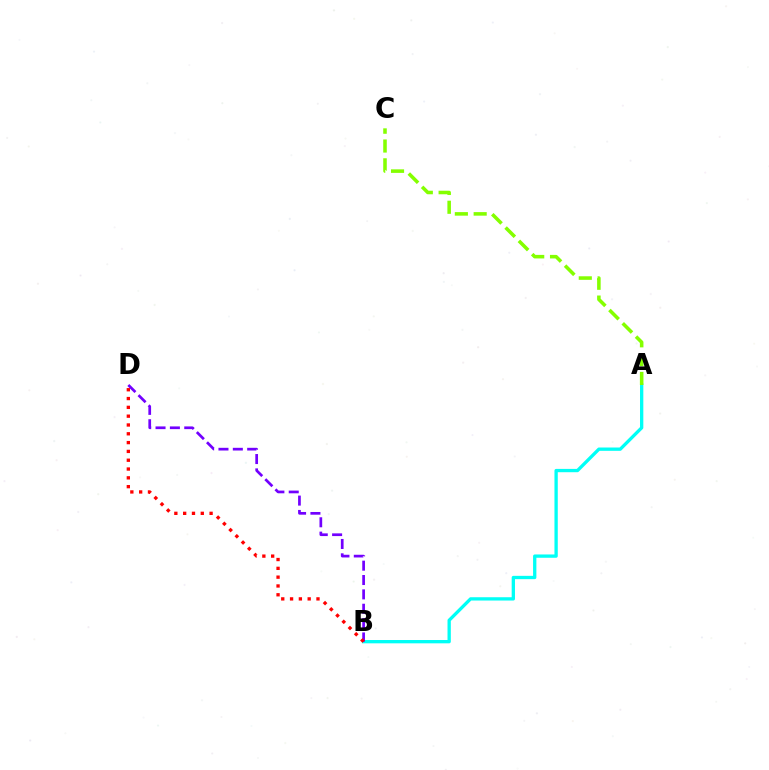{('A', 'B'): [{'color': '#00fff6', 'line_style': 'solid', 'thickness': 2.38}], ('A', 'C'): [{'color': '#84ff00', 'line_style': 'dashed', 'thickness': 2.56}], ('B', 'D'): [{'color': '#7200ff', 'line_style': 'dashed', 'thickness': 1.95}, {'color': '#ff0000', 'line_style': 'dotted', 'thickness': 2.39}]}